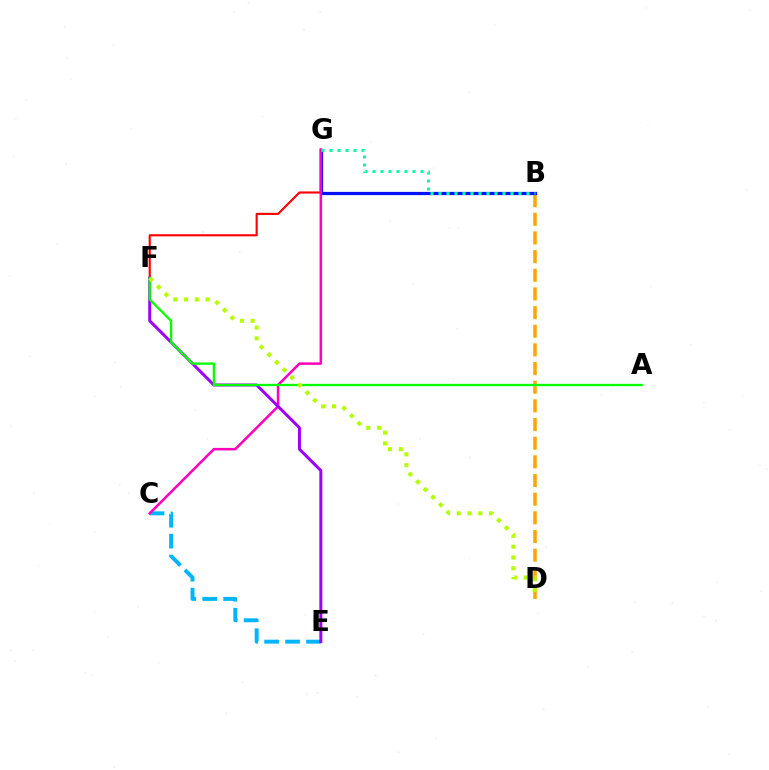{('B', 'D'): [{'color': '#ffa500', 'line_style': 'dashed', 'thickness': 2.53}], ('F', 'G'): [{'color': '#ff0000', 'line_style': 'solid', 'thickness': 1.53}], ('B', 'G'): [{'color': '#0010ff', 'line_style': 'solid', 'thickness': 2.32}, {'color': '#00ff9d', 'line_style': 'dotted', 'thickness': 2.17}], ('C', 'E'): [{'color': '#00b5ff', 'line_style': 'dashed', 'thickness': 2.85}], ('C', 'G'): [{'color': '#ff00bd', 'line_style': 'solid', 'thickness': 1.83}], ('E', 'F'): [{'color': '#9b00ff', 'line_style': 'solid', 'thickness': 2.15}], ('A', 'F'): [{'color': '#08ff00', 'line_style': 'solid', 'thickness': 1.67}], ('D', 'F'): [{'color': '#b3ff00', 'line_style': 'dotted', 'thickness': 2.93}]}